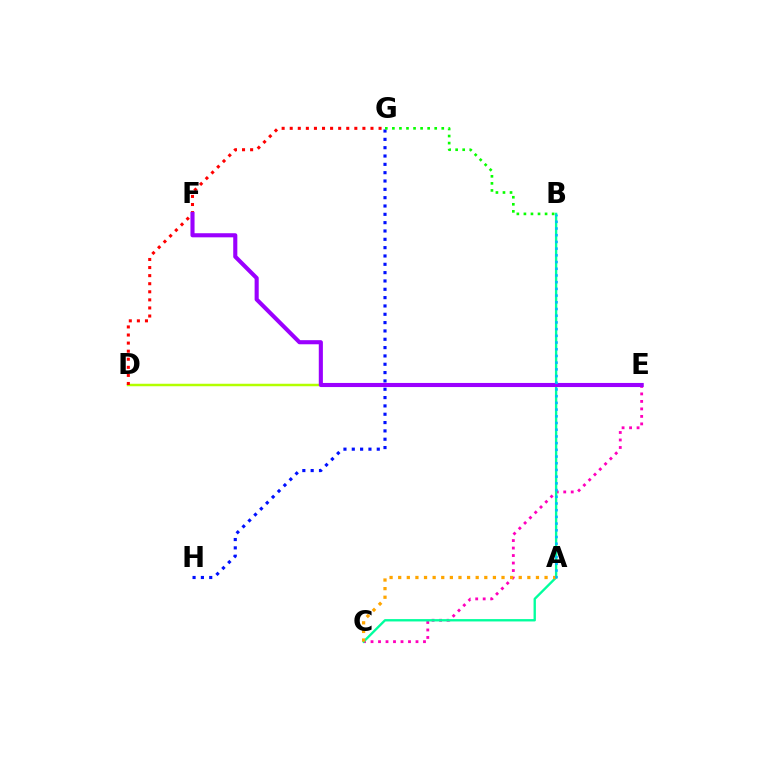{('C', 'E'): [{'color': '#ff00bd', 'line_style': 'dotted', 'thickness': 2.04}], ('B', 'C'): [{'color': '#00ff9d', 'line_style': 'solid', 'thickness': 1.69}], ('A', 'C'): [{'color': '#ffa500', 'line_style': 'dotted', 'thickness': 2.34}], ('D', 'E'): [{'color': '#b3ff00', 'line_style': 'solid', 'thickness': 1.79}], ('D', 'G'): [{'color': '#ff0000', 'line_style': 'dotted', 'thickness': 2.19}], ('G', 'H'): [{'color': '#0010ff', 'line_style': 'dotted', 'thickness': 2.26}], ('E', 'F'): [{'color': '#9b00ff', 'line_style': 'solid', 'thickness': 2.95}], ('B', 'G'): [{'color': '#08ff00', 'line_style': 'dotted', 'thickness': 1.92}], ('A', 'B'): [{'color': '#00b5ff', 'line_style': 'dotted', 'thickness': 1.82}]}